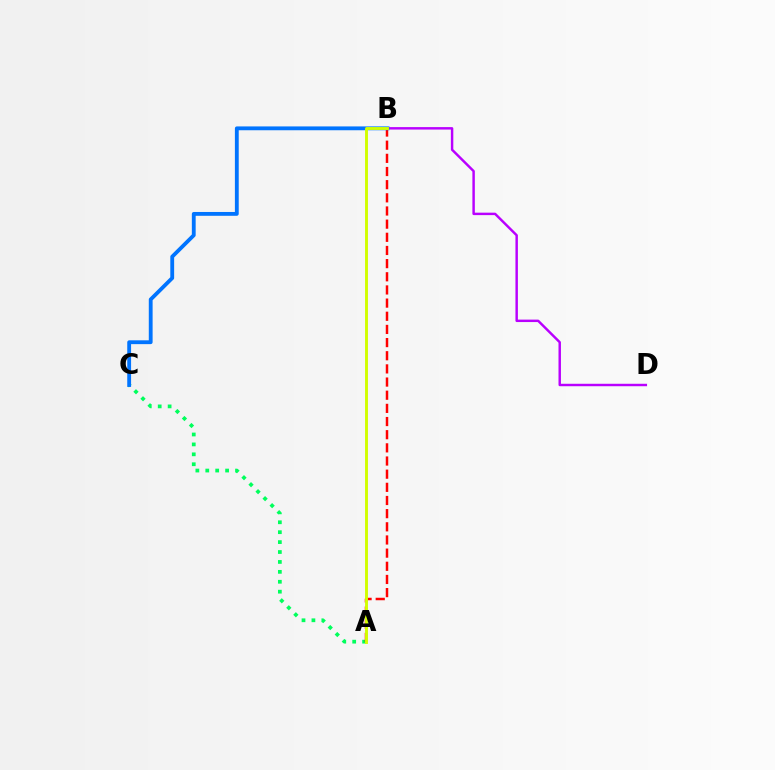{('B', 'D'): [{'color': '#b900ff', 'line_style': 'solid', 'thickness': 1.76}], ('A', 'C'): [{'color': '#00ff5c', 'line_style': 'dotted', 'thickness': 2.69}], ('A', 'B'): [{'color': '#ff0000', 'line_style': 'dashed', 'thickness': 1.79}, {'color': '#d1ff00', 'line_style': 'solid', 'thickness': 2.09}], ('B', 'C'): [{'color': '#0074ff', 'line_style': 'solid', 'thickness': 2.76}]}